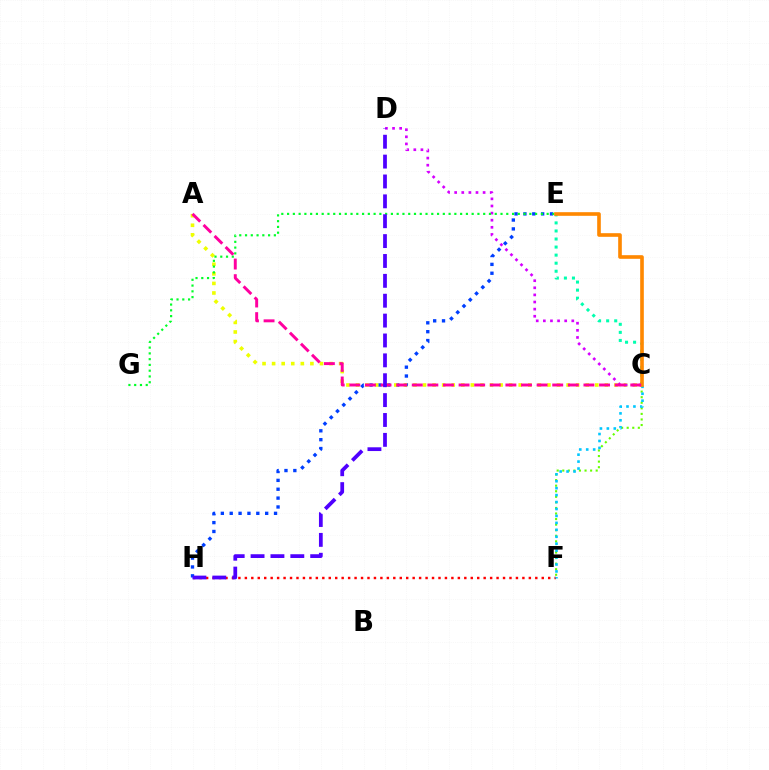{('E', 'H'): [{'color': '#003fff', 'line_style': 'dotted', 'thickness': 2.41}], ('C', 'F'): [{'color': '#66ff00', 'line_style': 'dotted', 'thickness': 1.51}, {'color': '#00c7ff', 'line_style': 'dotted', 'thickness': 1.89}], ('A', 'C'): [{'color': '#eeff00', 'line_style': 'dotted', 'thickness': 2.6}, {'color': '#ff00a0', 'line_style': 'dashed', 'thickness': 2.12}], ('C', 'E'): [{'color': '#00ffaf', 'line_style': 'dotted', 'thickness': 2.19}, {'color': '#ff8800', 'line_style': 'solid', 'thickness': 2.62}], ('C', 'D'): [{'color': '#d600ff', 'line_style': 'dotted', 'thickness': 1.93}], ('E', 'G'): [{'color': '#00ff27', 'line_style': 'dotted', 'thickness': 1.57}], ('F', 'H'): [{'color': '#ff0000', 'line_style': 'dotted', 'thickness': 1.75}], ('D', 'H'): [{'color': '#4f00ff', 'line_style': 'dashed', 'thickness': 2.7}]}